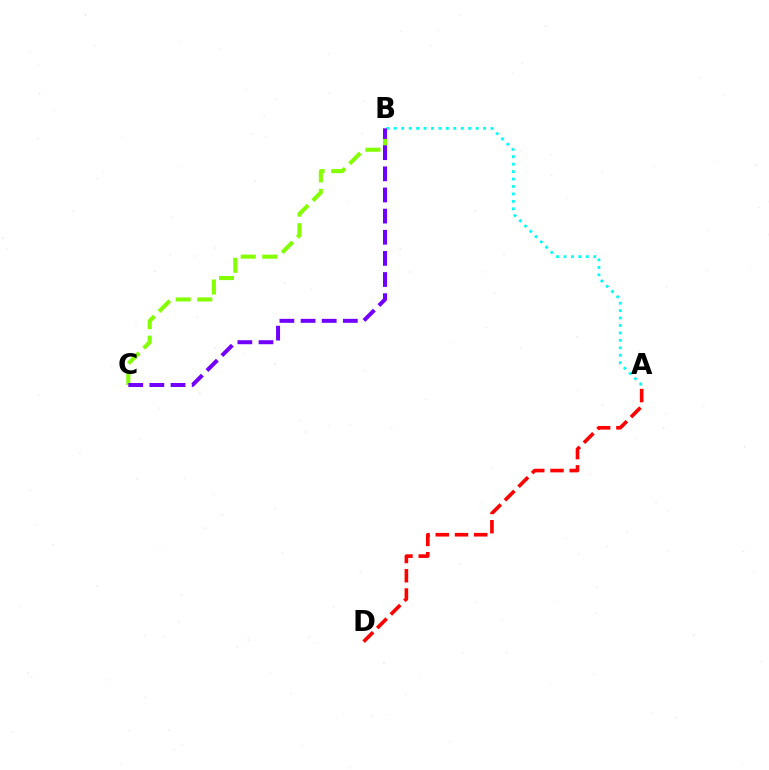{('A', 'B'): [{'color': '#00fff6', 'line_style': 'dotted', 'thickness': 2.02}], ('B', 'C'): [{'color': '#84ff00', 'line_style': 'dashed', 'thickness': 2.93}, {'color': '#7200ff', 'line_style': 'dashed', 'thickness': 2.87}], ('A', 'D'): [{'color': '#ff0000', 'line_style': 'dashed', 'thickness': 2.61}]}